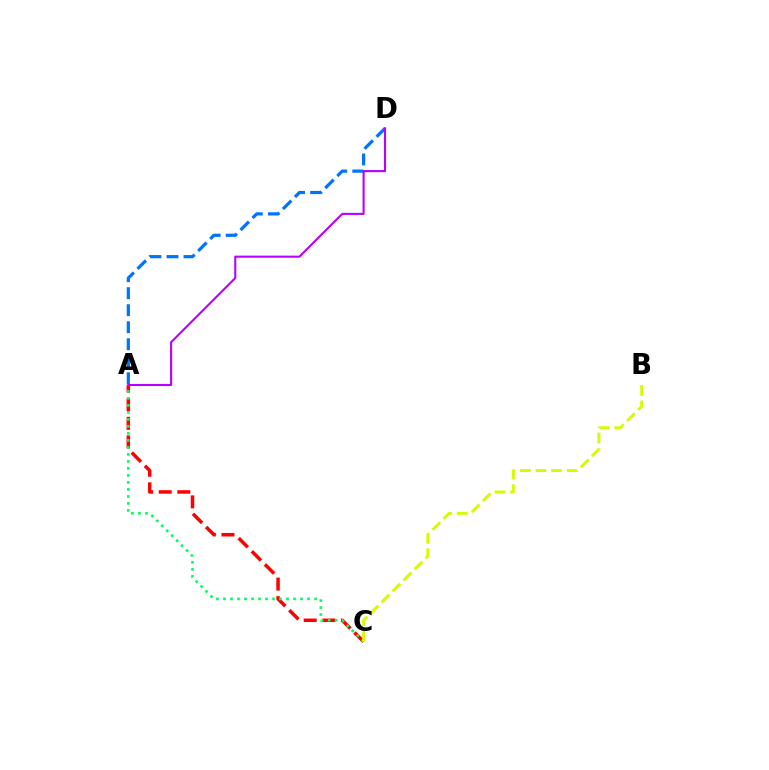{('A', 'C'): [{'color': '#ff0000', 'line_style': 'dashed', 'thickness': 2.53}, {'color': '#00ff5c', 'line_style': 'dotted', 'thickness': 1.9}], ('A', 'D'): [{'color': '#0074ff', 'line_style': 'dashed', 'thickness': 2.31}, {'color': '#b900ff', 'line_style': 'solid', 'thickness': 1.51}], ('B', 'C'): [{'color': '#d1ff00', 'line_style': 'dashed', 'thickness': 2.12}]}